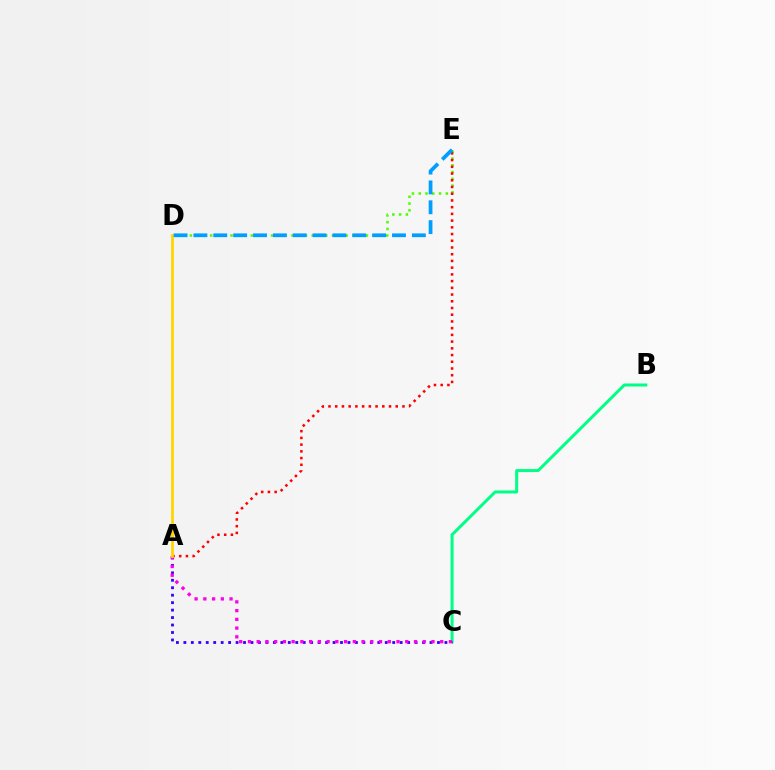{('B', 'C'): [{'color': '#00ff86', 'line_style': 'solid', 'thickness': 2.17}], ('D', 'E'): [{'color': '#4fff00', 'line_style': 'dotted', 'thickness': 1.84}, {'color': '#009eff', 'line_style': 'dashed', 'thickness': 2.7}], ('A', 'C'): [{'color': '#3700ff', 'line_style': 'dotted', 'thickness': 2.03}, {'color': '#ff00ed', 'line_style': 'dotted', 'thickness': 2.37}], ('A', 'E'): [{'color': '#ff0000', 'line_style': 'dotted', 'thickness': 1.83}], ('A', 'D'): [{'color': '#ffd500', 'line_style': 'solid', 'thickness': 2.0}]}